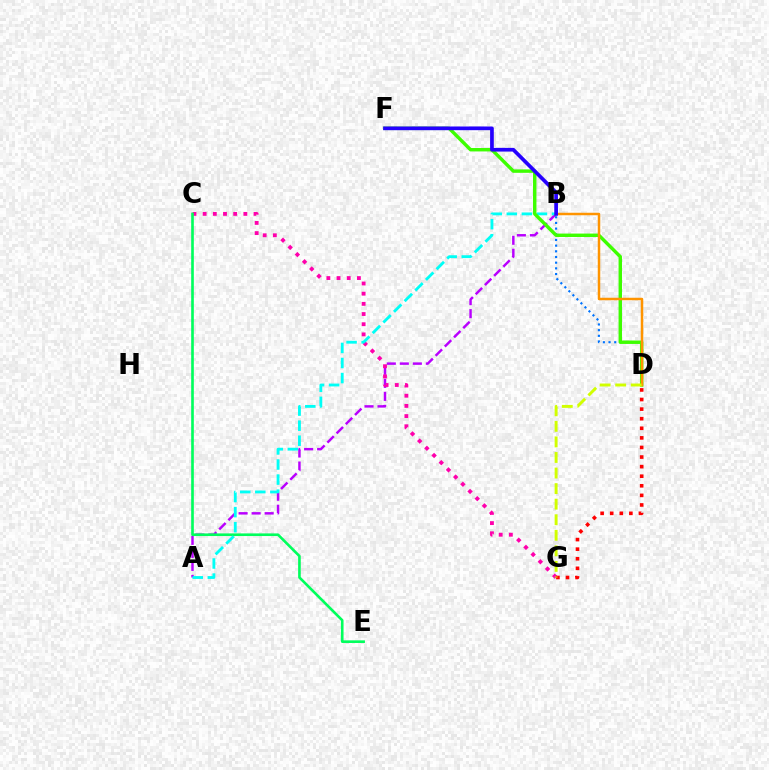{('A', 'B'): [{'color': '#b900ff', 'line_style': 'dashed', 'thickness': 1.77}, {'color': '#00fff6', 'line_style': 'dashed', 'thickness': 2.05}], ('C', 'G'): [{'color': '#ff00ac', 'line_style': 'dotted', 'thickness': 2.76}], ('D', 'G'): [{'color': '#ff0000', 'line_style': 'dotted', 'thickness': 2.6}, {'color': '#d1ff00', 'line_style': 'dashed', 'thickness': 2.11}], ('B', 'D'): [{'color': '#0074ff', 'line_style': 'dotted', 'thickness': 1.54}, {'color': '#ff9400', 'line_style': 'solid', 'thickness': 1.8}], ('C', 'E'): [{'color': '#00ff5c', 'line_style': 'solid', 'thickness': 1.9}], ('D', 'F'): [{'color': '#3dff00', 'line_style': 'solid', 'thickness': 2.46}], ('B', 'F'): [{'color': '#2500ff', 'line_style': 'solid', 'thickness': 2.66}]}